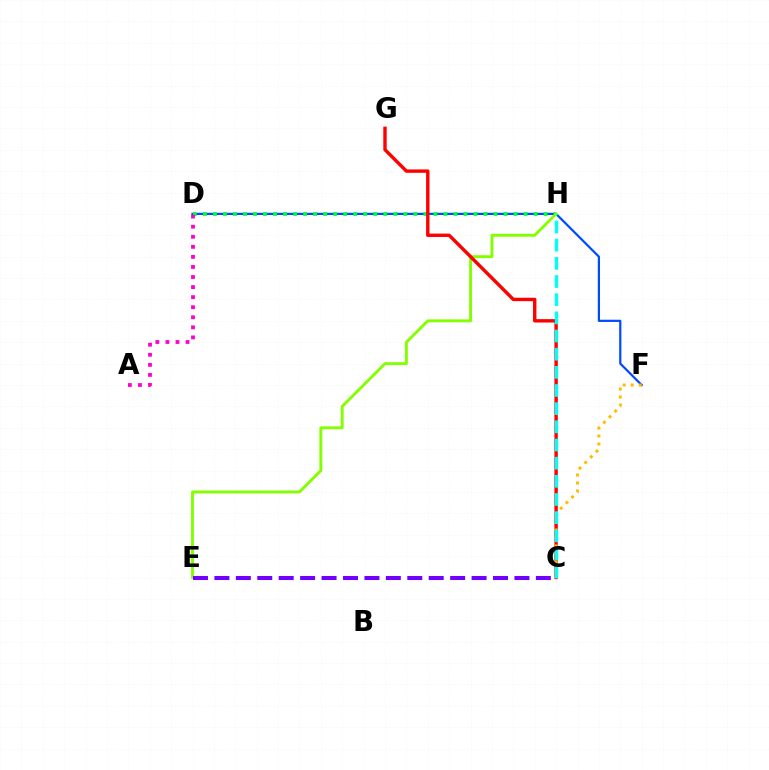{('D', 'F'): [{'color': '#004bff', 'line_style': 'solid', 'thickness': 1.59}], ('D', 'H'): [{'color': '#00ff39', 'line_style': 'dotted', 'thickness': 2.72}], ('E', 'H'): [{'color': '#84ff00', 'line_style': 'solid', 'thickness': 2.09}], ('C', 'G'): [{'color': '#ff0000', 'line_style': 'solid', 'thickness': 2.45}], ('C', 'F'): [{'color': '#ffbd00', 'line_style': 'dotted', 'thickness': 2.17}], ('C', 'E'): [{'color': '#7200ff', 'line_style': 'dashed', 'thickness': 2.91}], ('A', 'D'): [{'color': '#ff00cf', 'line_style': 'dotted', 'thickness': 2.73}], ('C', 'H'): [{'color': '#00fff6', 'line_style': 'dashed', 'thickness': 2.47}]}